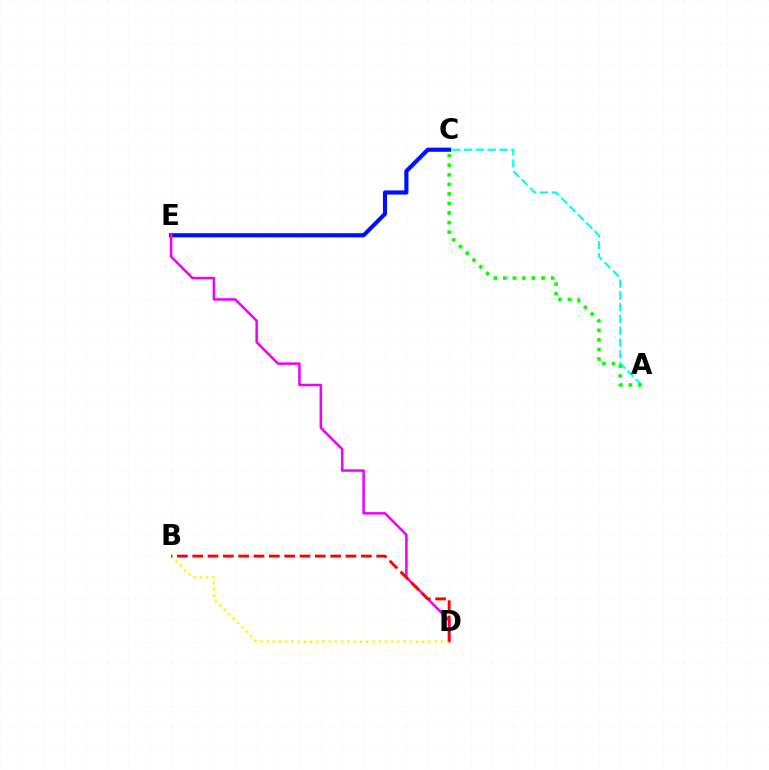{('C', 'E'): [{'color': '#0010ff', 'line_style': 'solid', 'thickness': 2.98}], ('D', 'E'): [{'color': '#ee00ff', 'line_style': 'solid', 'thickness': 1.82}], ('B', 'D'): [{'color': '#fcf500', 'line_style': 'dotted', 'thickness': 1.69}, {'color': '#ff0000', 'line_style': 'dashed', 'thickness': 2.08}], ('A', 'C'): [{'color': '#00fff6', 'line_style': 'dashed', 'thickness': 1.6}, {'color': '#08ff00', 'line_style': 'dotted', 'thickness': 2.6}]}